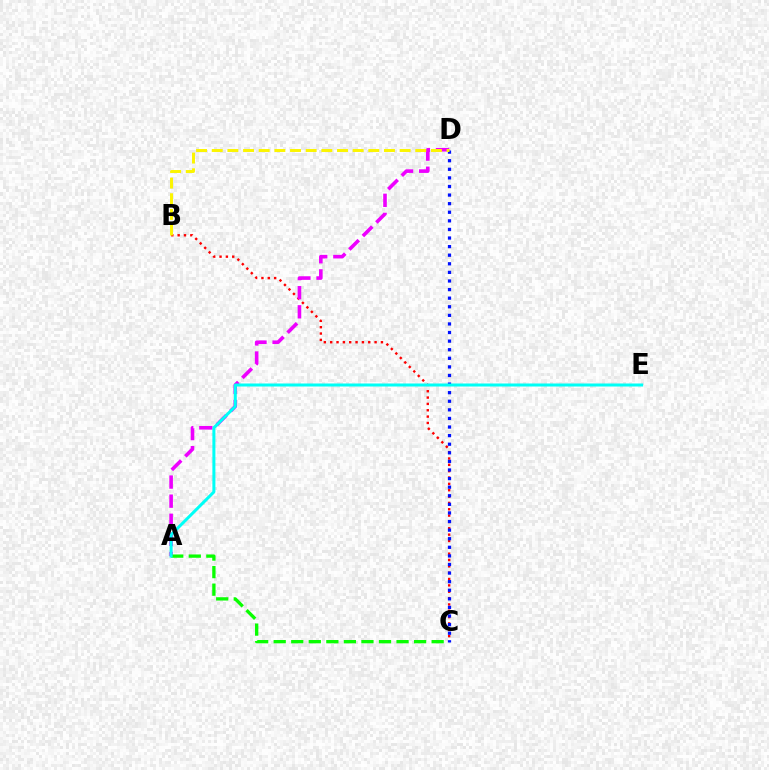{('B', 'C'): [{'color': '#ff0000', 'line_style': 'dotted', 'thickness': 1.72}], ('A', 'D'): [{'color': '#ee00ff', 'line_style': 'dashed', 'thickness': 2.6}], ('A', 'C'): [{'color': '#08ff00', 'line_style': 'dashed', 'thickness': 2.38}], ('C', 'D'): [{'color': '#0010ff', 'line_style': 'dotted', 'thickness': 2.33}], ('A', 'E'): [{'color': '#00fff6', 'line_style': 'solid', 'thickness': 2.17}], ('B', 'D'): [{'color': '#fcf500', 'line_style': 'dashed', 'thickness': 2.13}]}